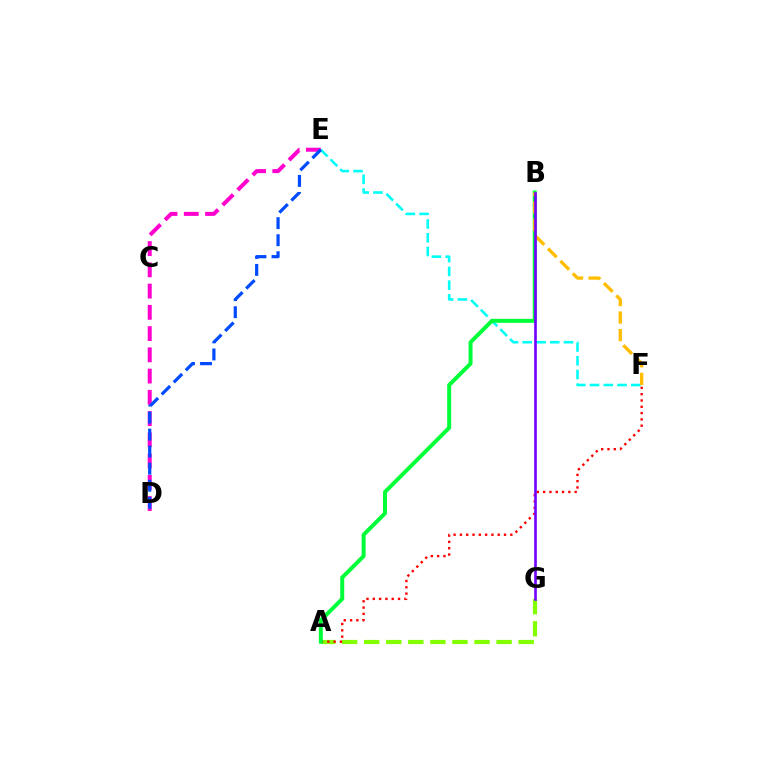{('D', 'E'): [{'color': '#ff00cf', 'line_style': 'dashed', 'thickness': 2.89}, {'color': '#004bff', 'line_style': 'dashed', 'thickness': 2.31}], ('A', 'G'): [{'color': '#84ff00', 'line_style': 'dashed', 'thickness': 3.0}], ('E', 'F'): [{'color': '#00fff6', 'line_style': 'dashed', 'thickness': 1.87}], ('A', 'F'): [{'color': '#ff0000', 'line_style': 'dotted', 'thickness': 1.71}], ('A', 'B'): [{'color': '#00ff39', 'line_style': 'solid', 'thickness': 2.86}], ('B', 'F'): [{'color': '#ffbd00', 'line_style': 'dashed', 'thickness': 2.38}], ('B', 'G'): [{'color': '#7200ff', 'line_style': 'solid', 'thickness': 1.9}]}